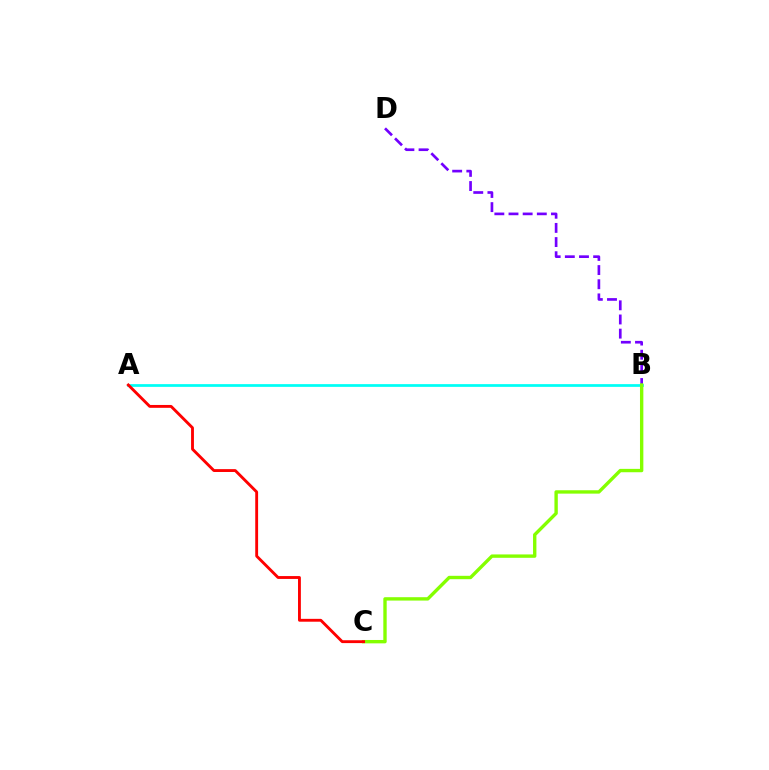{('B', 'D'): [{'color': '#7200ff', 'line_style': 'dashed', 'thickness': 1.92}], ('A', 'B'): [{'color': '#00fff6', 'line_style': 'solid', 'thickness': 1.97}], ('B', 'C'): [{'color': '#84ff00', 'line_style': 'solid', 'thickness': 2.43}], ('A', 'C'): [{'color': '#ff0000', 'line_style': 'solid', 'thickness': 2.06}]}